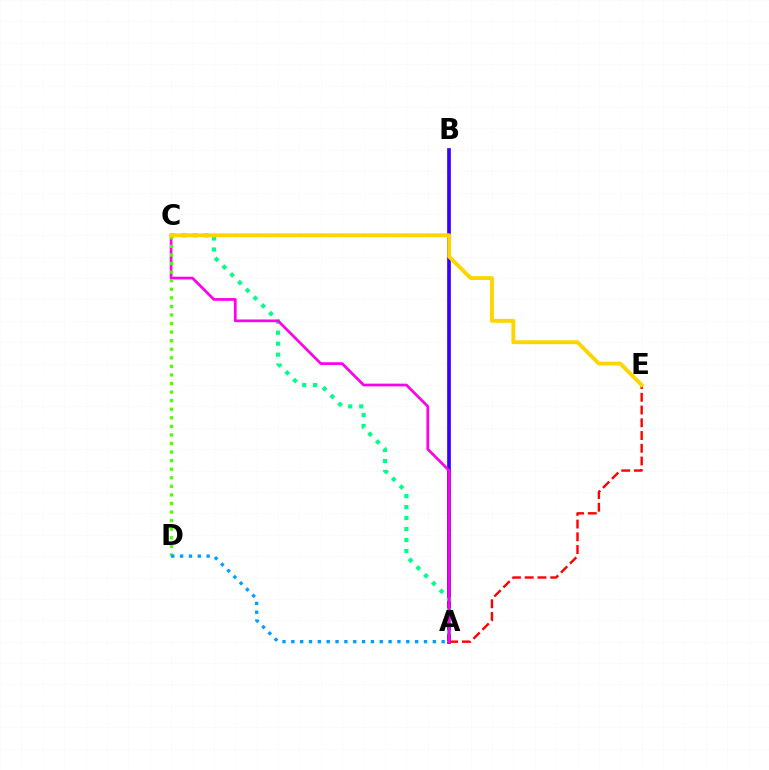{('A', 'B'): [{'color': '#3700ff', 'line_style': 'solid', 'thickness': 2.65}], ('A', 'C'): [{'color': '#00ff86', 'line_style': 'dotted', 'thickness': 2.98}, {'color': '#ff00ed', 'line_style': 'solid', 'thickness': 1.96}], ('A', 'E'): [{'color': '#ff0000', 'line_style': 'dashed', 'thickness': 1.73}], ('C', 'D'): [{'color': '#4fff00', 'line_style': 'dotted', 'thickness': 2.33}], ('C', 'E'): [{'color': '#ffd500', 'line_style': 'solid', 'thickness': 2.8}], ('A', 'D'): [{'color': '#009eff', 'line_style': 'dotted', 'thickness': 2.4}]}